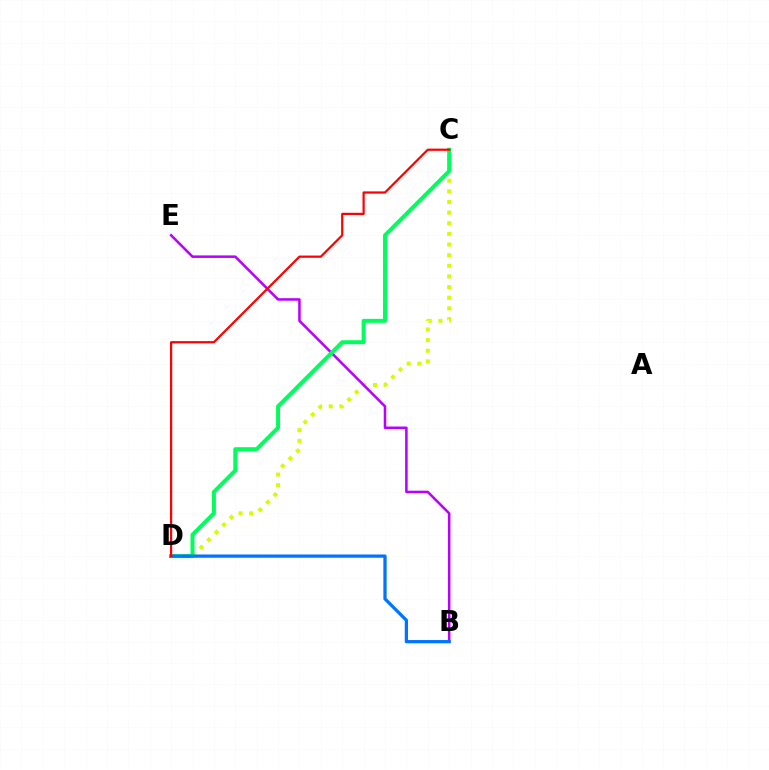{('C', 'D'): [{'color': '#d1ff00', 'line_style': 'dotted', 'thickness': 2.89}, {'color': '#00ff5c', 'line_style': 'solid', 'thickness': 2.87}, {'color': '#ff0000', 'line_style': 'solid', 'thickness': 1.59}], ('B', 'E'): [{'color': '#b900ff', 'line_style': 'solid', 'thickness': 1.83}], ('B', 'D'): [{'color': '#0074ff', 'line_style': 'solid', 'thickness': 2.35}]}